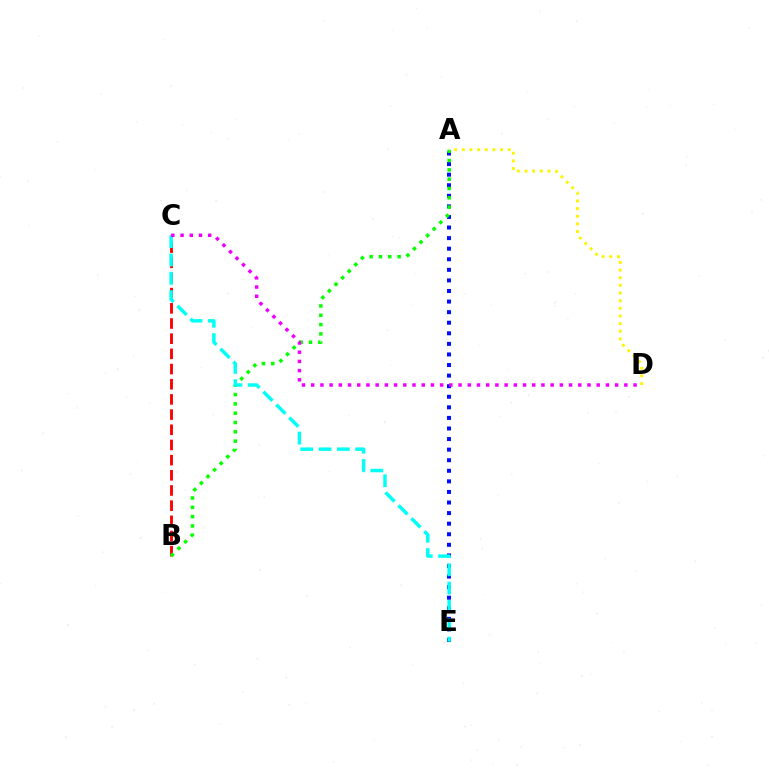{('A', 'E'): [{'color': '#0010ff', 'line_style': 'dotted', 'thickness': 2.87}], ('B', 'C'): [{'color': '#ff0000', 'line_style': 'dashed', 'thickness': 2.06}], ('A', 'B'): [{'color': '#08ff00', 'line_style': 'dotted', 'thickness': 2.53}], ('C', 'E'): [{'color': '#00fff6', 'line_style': 'dashed', 'thickness': 2.49}], ('A', 'D'): [{'color': '#fcf500', 'line_style': 'dotted', 'thickness': 2.08}], ('C', 'D'): [{'color': '#ee00ff', 'line_style': 'dotted', 'thickness': 2.5}]}